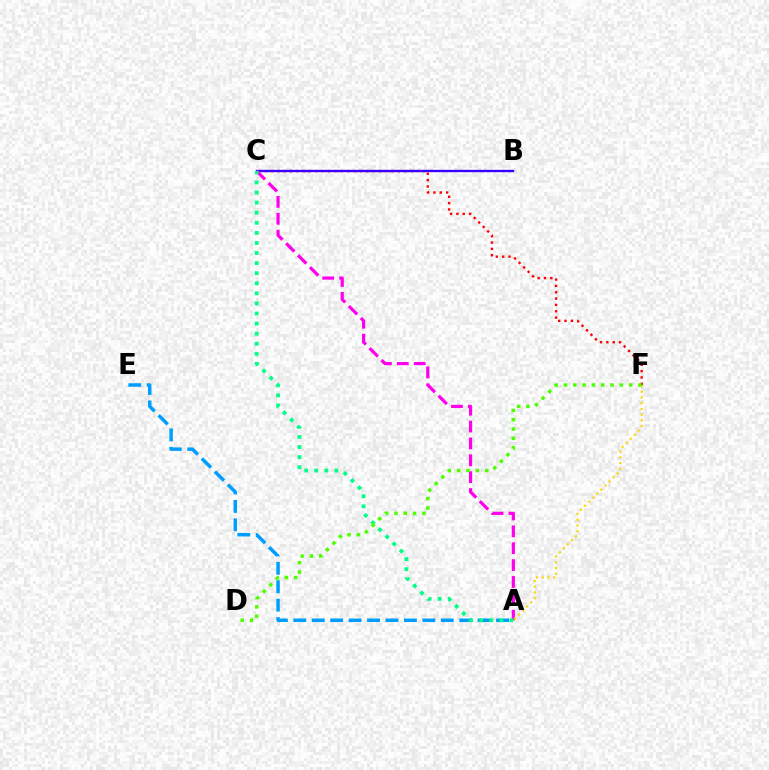{('A', 'E'): [{'color': '#009eff', 'line_style': 'dashed', 'thickness': 2.5}], ('C', 'F'): [{'color': '#ff0000', 'line_style': 'dotted', 'thickness': 1.72}], ('B', 'C'): [{'color': '#3700ff', 'line_style': 'solid', 'thickness': 1.7}], ('A', 'C'): [{'color': '#ff00ed', 'line_style': 'dashed', 'thickness': 2.29}, {'color': '#00ff86', 'line_style': 'dotted', 'thickness': 2.74}], ('A', 'F'): [{'color': '#ffd500', 'line_style': 'dotted', 'thickness': 1.55}], ('D', 'F'): [{'color': '#4fff00', 'line_style': 'dotted', 'thickness': 2.53}]}